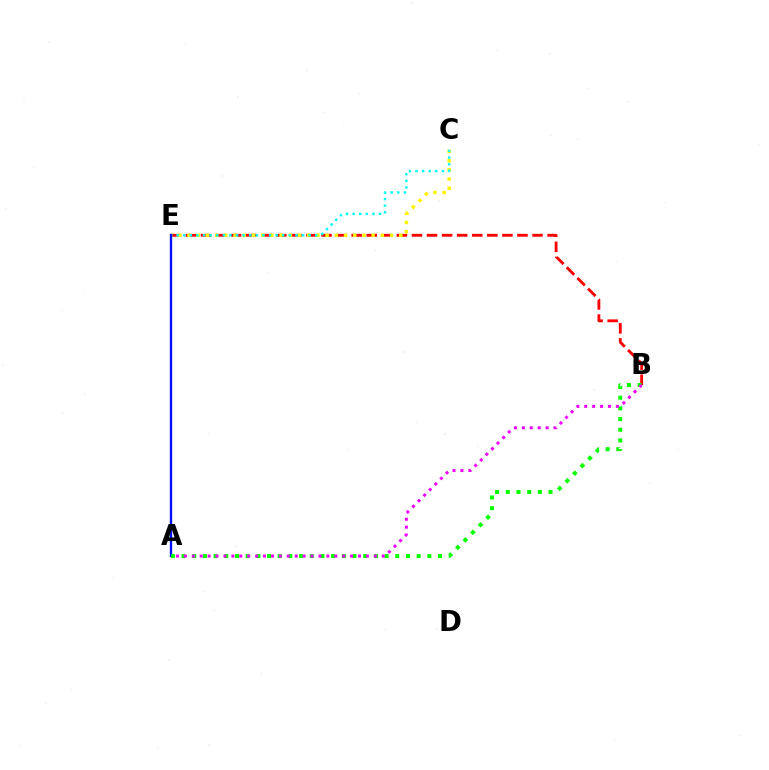{('B', 'E'): [{'color': '#ff0000', 'line_style': 'dashed', 'thickness': 2.05}], ('C', 'E'): [{'color': '#fcf500', 'line_style': 'dotted', 'thickness': 2.5}, {'color': '#00fff6', 'line_style': 'dotted', 'thickness': 1.79}], ('A', 'E'): [{'color': '#0010ff', 'line_style': 'solid', 'thickness': 1.7}], ('A', 'B'): [{'color': '#08ff00', 'line_style': 'dotted', 'thickness': 2.9}, {'color': '#ee00ff', 'line_style': 'dotted', 'thickness': 2.15}]}